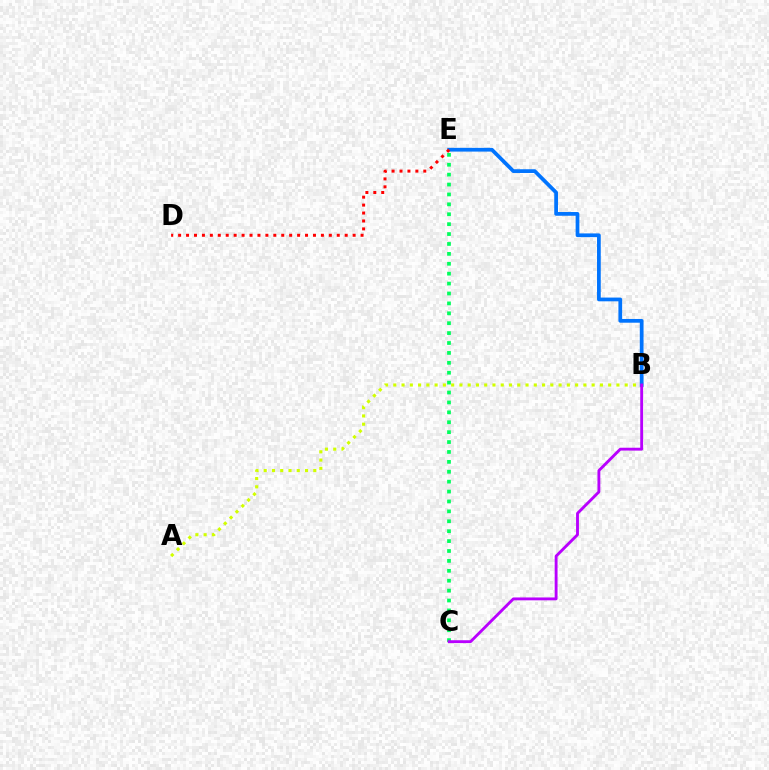{('A', 'B'): [{'color': '#d1ff00', 'line_style': 'dotted', 'thickness': 2.25}], ('B', 'E'): [{'color': '#0074ff', 'line_style': 'solid', 'thickness': 2.69}], ('C', 'E'): [{'color': '#00ff5c', 'line_style': 'dotted', 'thickness': 2.69}], ('B', 'C'): [{'color': '#b900ff', 'line_style': 'solid', 'thickness': 2.06}], ('D', 'E'): [{'color': '#ff0000', 'line_style': 'dotted', 'thickness': 2.16}]}